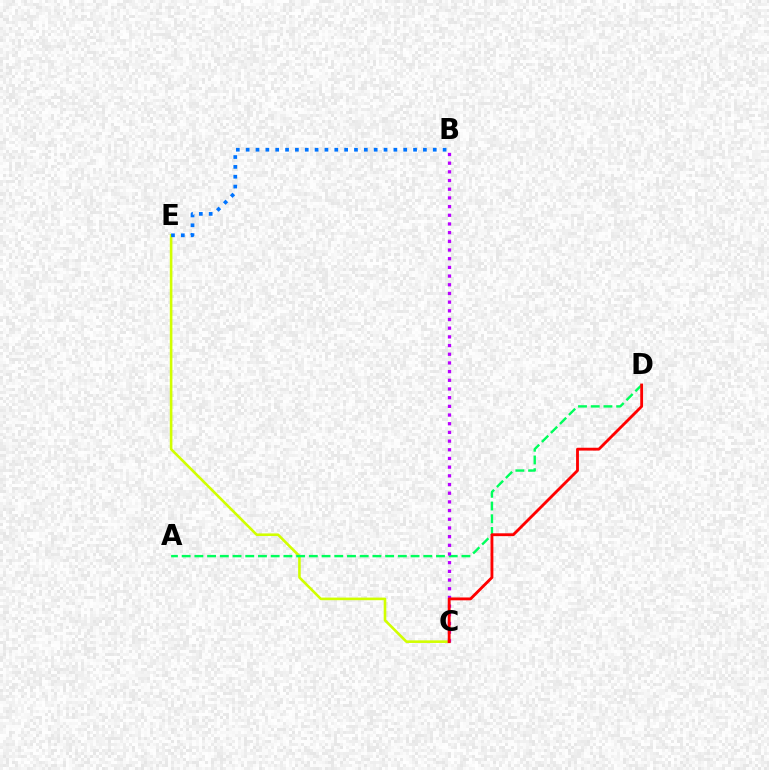{('C', 'E'): [{'color': '#d1ff00', 'line_style': 'solid', 'thickness': 1.88}], ('B', 'E'): [{'color': '#0074ff', 'line_style': 'dotted', 'thickness': 2.68}], ('A', 'D'): [{'color': '#00ff5c', 'line_style': 'dashed', 'thickness': 1.73}], ('B', 'C'): [{'color': '#b900ff', 'line_style': 'dotted', 'thickness': 2.36}], ('C', 'D'): [{'color': '#ff0000', 'line_style': 'solid', 'thickness': 2.05}]}